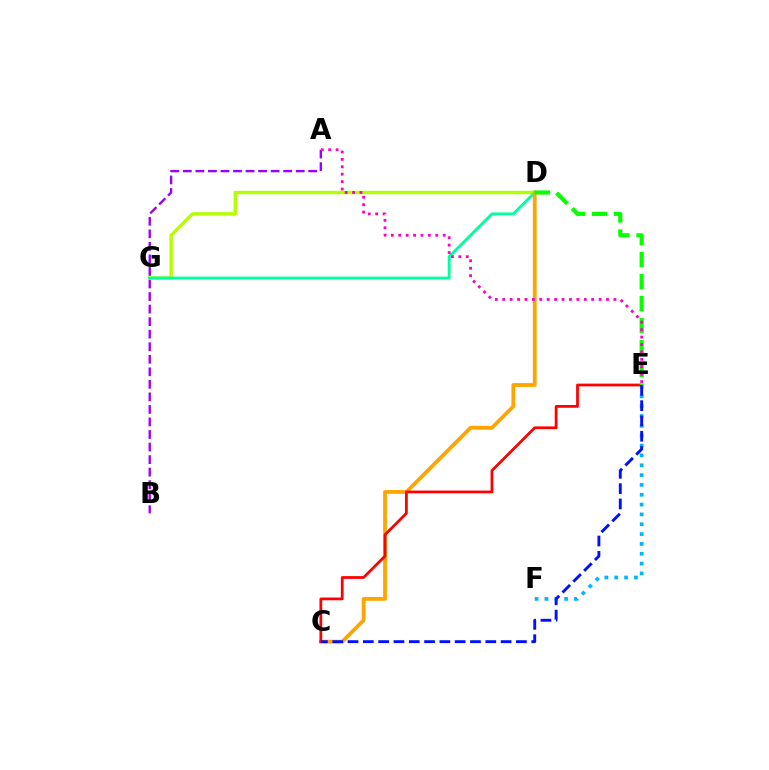{('E', 'F'): [{'color': '#00b5ff', 'line_style': 'dotted', 'thickness': 2.67}], ('A', 'B'): [{'color': '#9b00ff', 'line_style': 'dashed', 'thickness': 1.7}], ('D', 'G'): [{'color': '#b3ff00', 'line_style': 'solid', 'thickness': 2.45}, {'color': '#00ff9d', 'line_style': 'solid', 'thickness': 2.06}], ('C', 'D'): [{'color': '#ffa500', 'line_style': 'solid', 'thickness': 2.74}], ('C', 'E'): [{'color': '#ff0000', 'line_style': 'solid', 'thickness': 1.99}, {'color': '#0010ff', 'line_style': 'dashed', 'thickness': 2.08}], ('D', 'E'): [{'color': '#08ff00', 'line_style': 'dashed', 'thickness': 2.98}], ('A', 'E'): [{'color': '#ff00bd', 'line_style': 'dotted', 'thickness': 2.01}]}